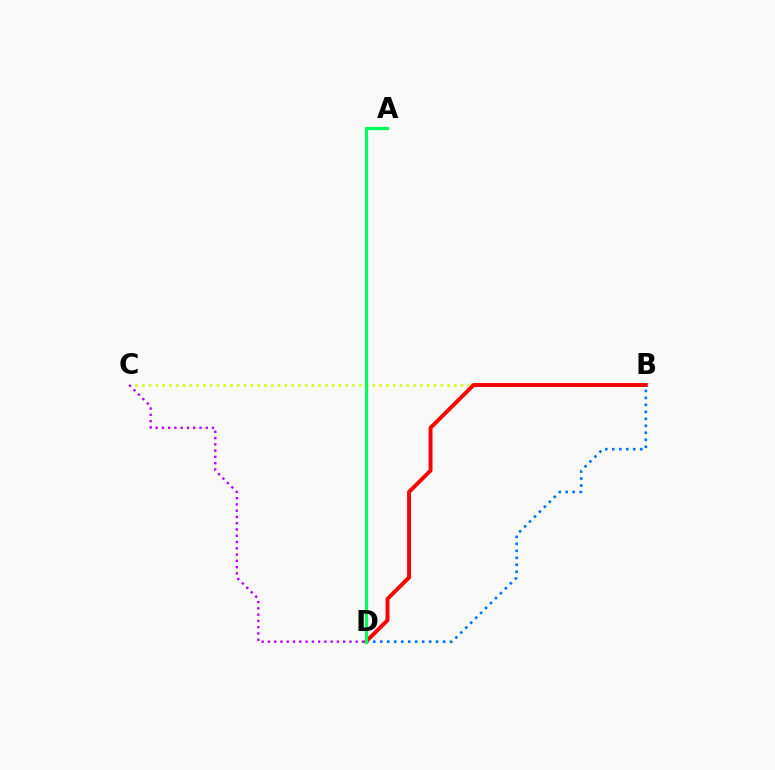{('B', 'C'): [{'color': '#d1ff00', 'line_style': 'dotted', 'thickness': 1.84}], ('B', 'D'): [{'color': '#ff0000', 'line_style': 'solid', 'thickness': 2.81}, {'color': '#0074ff', 'line_style': 'dotted', 'thickness': 1.9}], ('C', 'D'): [{'color': '#b900ff', 'line_style': 'dotted', 'thickness': 1.7}], ('A', 'D'): [{'color': '#00ff5c', 'line_style': 'solid', 'thickness': 2.31}]}